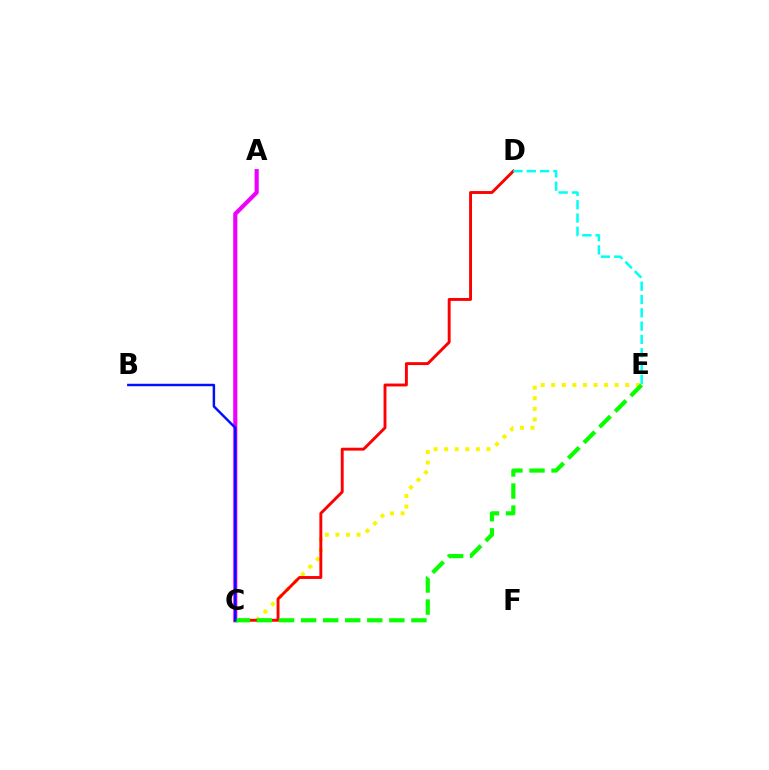{('C', 'E'): [{'color': '#fcf500', 'line_style': 'dotted', 'thickness': 2.87}, {'color': '#08ff00', 'line_style': 'dashed', 'thickness': 3.0}], ('A', 'C'): [{'color': '#ee00ff', 'line_style': 'solid', 'thickness': 2.97}], ('C', 'D'): [{'color': '#ff0000', 'line_style': 'solid', 'thickness': 2.09}], ('D', 'E'): [{'color': '#00fff6', 'line_style': 'dashed', 'thickness': 1.81}], ('B', 'C'): [{'color': '#0010ff', 'line_style': 'solid', 'thickness': 1.77}]}